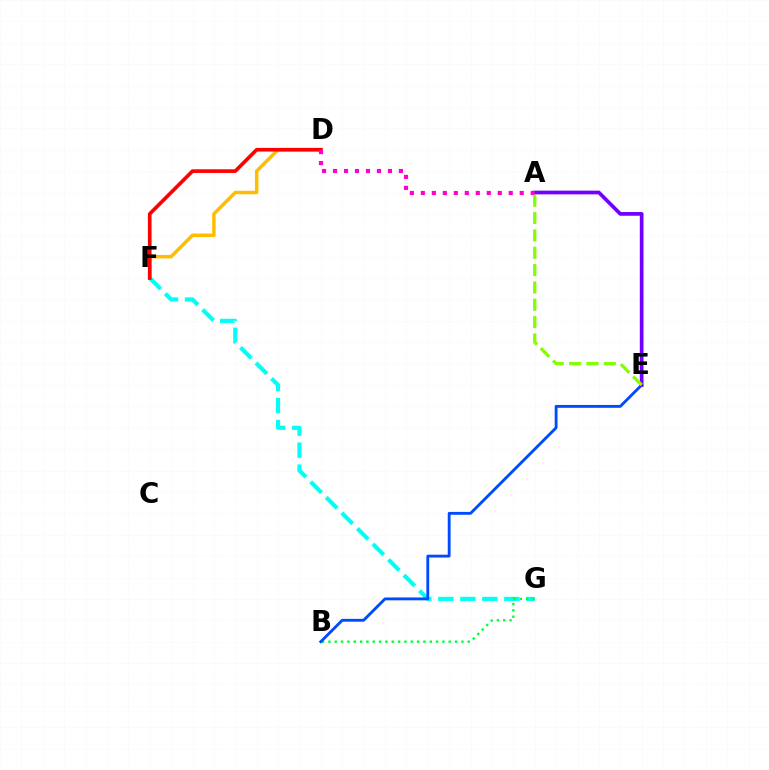{('F', 'G'): [{'color': '#00fff6', 'line_style': 'dashed', 'thickness': 2.99}], ('B', 'G'): [{'color': '#00ff39', 'line_style': 'dotted', 'thickness': 1.72}], ('D', 'F'): [{'color': '#ffbd00', 'line_style': 'solid', 'thickness': 2.5}, {'color': '#ff0000', 'line_style': 'solid', 'thickness': 2.65}], ('B', 'E'): [{'color': '#004bff', 'line_style': 'solid', 'thickness': 2.06}], ('A', 'E'): [{'color': '#7200ff', 'line_style': 'solid', 'thickness': 2.67}, {'color': '#84ff00', 'line_style': 'dashed', 'thickness': 2.36}], ('A', 'D'): [{'color': '#ff00cf', 'line_style': 'dotted', 'thickness': 2.98}]}